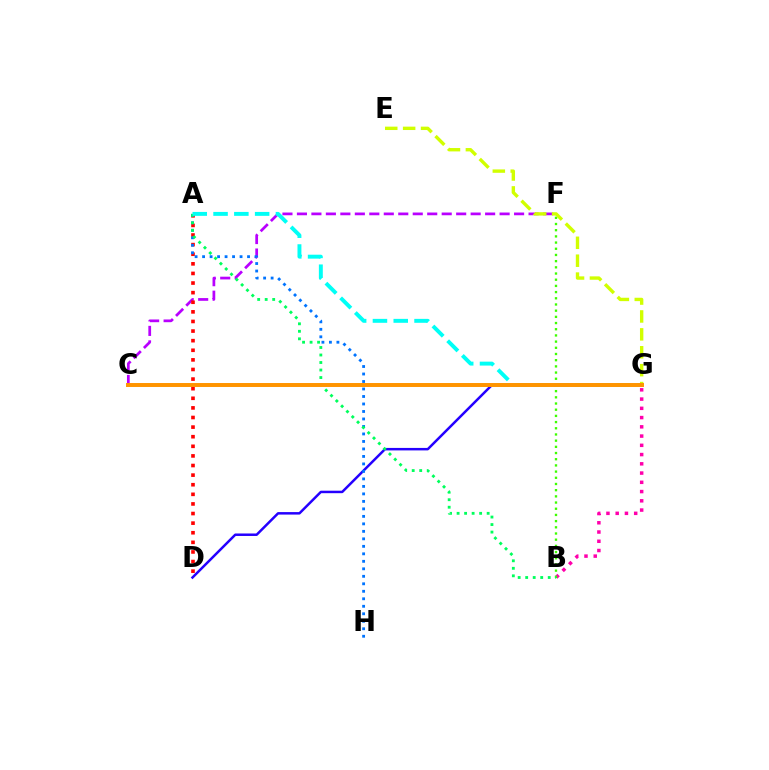{('B', 'G'): [{'color': '#ff00ac', 'line_style': 'dotted', 'thickness': 2.51}], ('C', 'F'): [{'color': '#b900ff', 'line_style': 'dashed', 'thickness': 1.97}], ('A', 'D'): [{'color': '#ff0000', 'line_style': 'dotted', 'thickness': 2.61}], ('D', 'G'): [{'color': '#2500ff', 'line_style': 'solid', 'thickness': 1.79}], ('A', 'H'): [{'color': '#0074ff', 'line_style': 'dotted', 'thickness': 2.04}], ('B', 'F'): [{'color': '#3dff00', 'line_style': 'dotted', 'thickness': 1.68}], ('A', 'B'): [{'color': '#00ff5c', 'line_style': 'dotted', 'thickness': 2.04}], ('E', 'G'): [{'color': '#d1ff00', 'line_style': 'dashed', 'thickness': 2.43}], ('A', 'G'): [{'color': '#00fff6', 'line_style': 'dashed', 'thickness': 2.83}], ('C', 'G'): [{'color': '#ff9400', 'line_style': 'solid', 'thickness': 2.85}]}